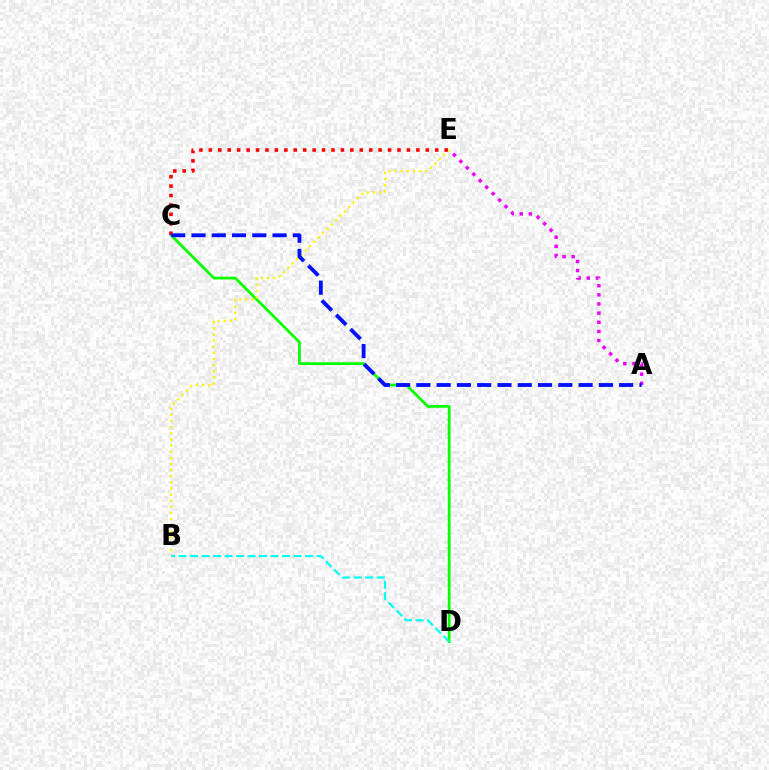{('C', 'D'): [{'color': '#08ff00', 'line_style': 'solid', 'thickness': 1.98}], ('B', 'E'): [{'color': '#fcf500', 'line_style': 'dotted', 'thickness': 1.67}], ('C', 'E'): [{'color': '#ff0000', 'line_style': 'dotted', 'thickness': 2.56}], ('A', 'E'): [{'color': '#ee00ff', 'line_style': 'dotted', 'thickness': 2.48}], ('A', 'C'): [{'color': '#0010ff', 'line_style': 'dashed', 'thickness': 2.76}], ('B', 'D'): [{'color': '#00fff6', 'line_style': 'dashed', 'thickness': 1.56}]}